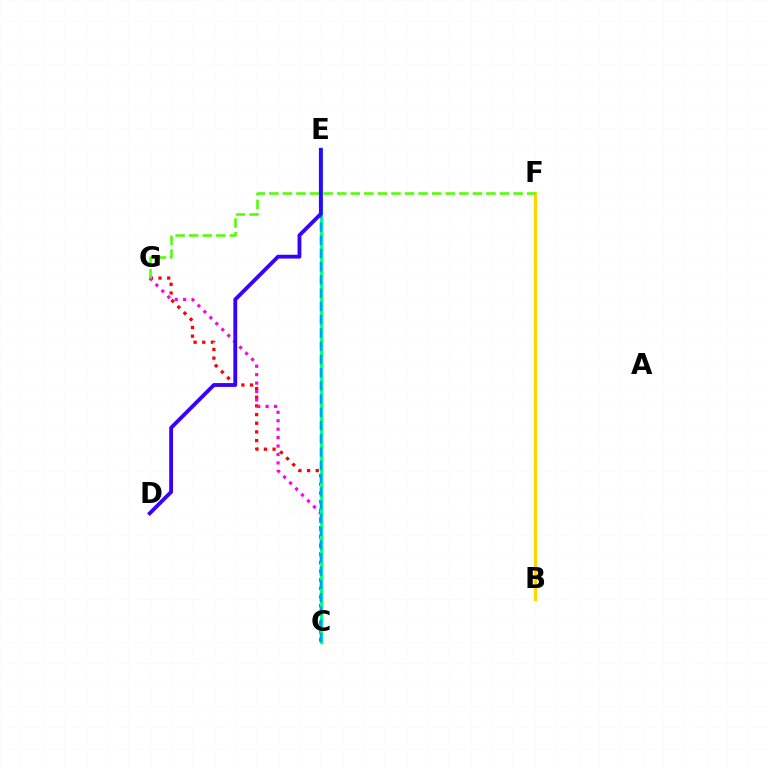{('B', 'F'): [{'color': '#ffd500', 'line_style': 'solid', 'thickness': 2.3}], ('C', 'G'): [{'color': '#ff0000', 'line_style': 'dotted', 'thickness': 2.36}, {'color': '#ff00ed', 'line_style': 'dotted', 'thickness': 2.29}], ('C', 'E'): [{'color': '#00ff86', 'line_style': 'solid', 'thickness': 2.37}, {'color': '#009eff', 'line_style': 'dashed', 'thickness': 1.8}], ('F', 'G'): [{'color': '#4fff00', 'line_style': 'dashed', 'thickness': 1.84}], ('D', 'E'): [{'color': '#3700ff', 'line_style': 'solid', 'thickness': 2.76}]}